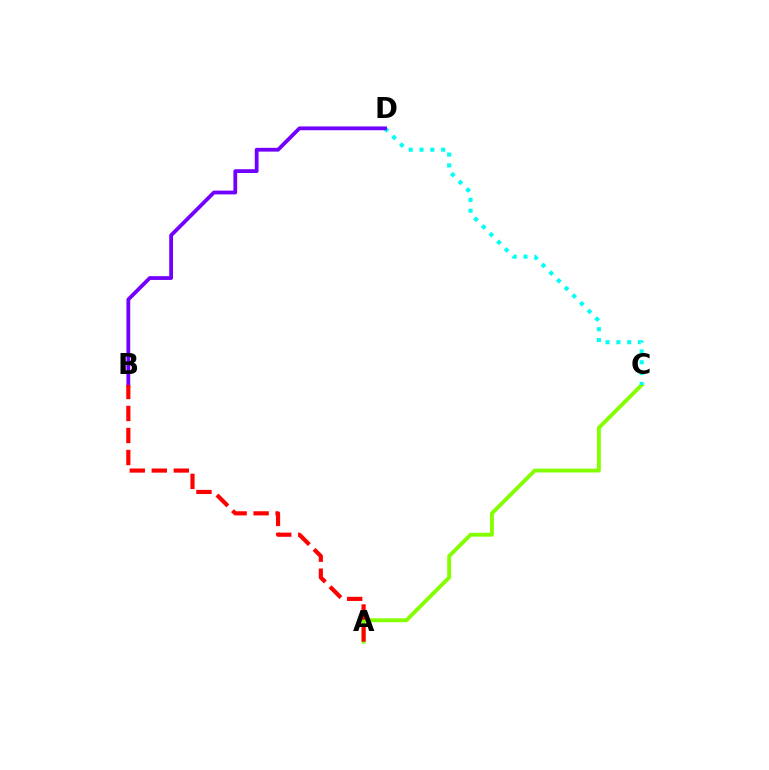{('A', 'C'): [{'color': '#84ff00', 'line_style': 'solid', 'thickness': 2.78}], ('C', 'D'): [{'color': '#00fff6', 'line_style': 'dotted', 'thickness': 2.94}], ('B', 'D'): [{'color': '#7200ff', 'line_style': 'solid', 'thickness': 2.72}], ('A', 'B'): [{'color': '#ff0000', 'line_style': 'dashed', 'thickness': 2.99}]}